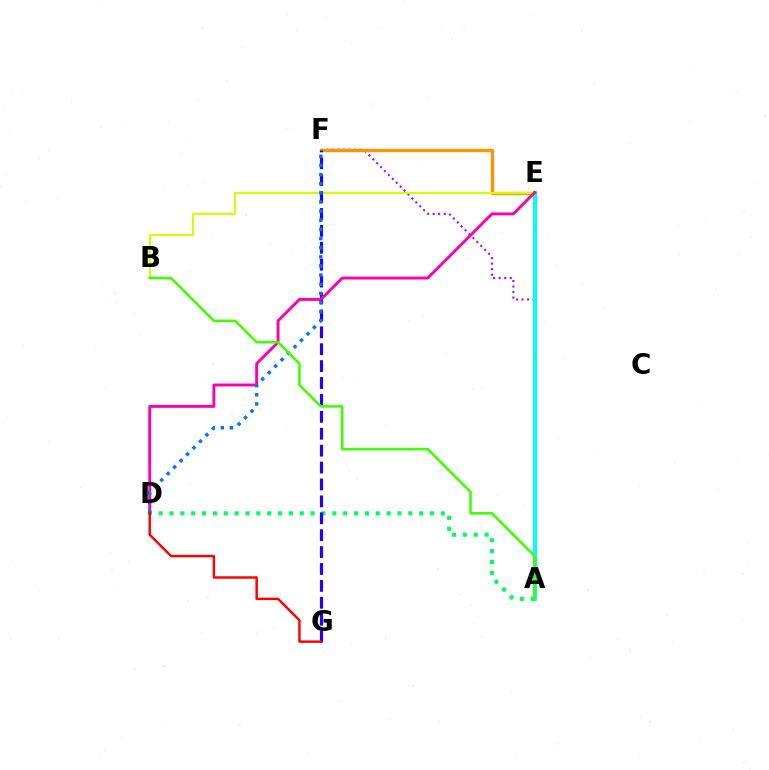{('A', 'F'): [{'color': '#b900ff', 'line_style': 'dotted', 'thickness': 1.5}], ('E', 'F'): [{'color': '#ff9400', 'line_style': 'solid', 'thickness': 2.4}], ('A', 'E'): [{'color': '#00fff6', 'line_style': 'solid', 'thickness': 2.92}], ('A', 'D'): [{'color': '#00ff5c', 'line_style': 'dotted', 'thickness': 2.95}], ('B', 'E'): [{'color': '#d1ff00', 'line_style': 'solid', 'thickness': 1.52}], ('F', 'G'): [{'color': '#2500ff', 'line_style': 'dashed', 'thickness': 2.3}], ('D', 'E'): [{'color': '#ff00ac', 'line_style': 'solid', 'thickness': 2.08}], ('D', 'F'): [{'color': '#0074ff', 'line_style': 'dotted', 'thickness': 2.48}], ('D', 'G'): [{'color': '#ff0000', 'line_style': 'solid', 'thickness': 1.76}], ('A', 'B'): [{'color': '#3dff00', 'line_style': 'solid', 'thickness': 1.83}]}